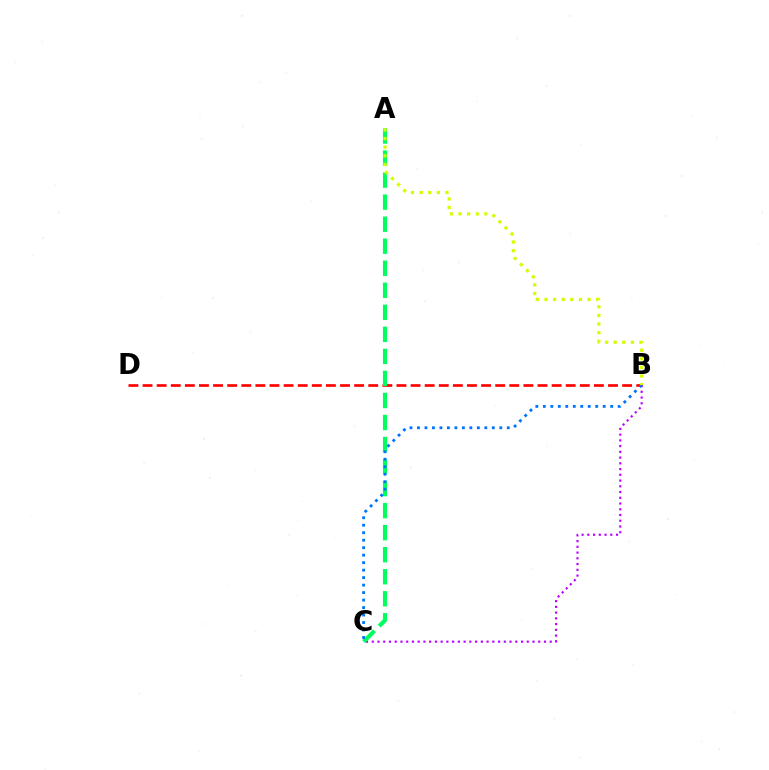{('B', 'D'): [{'color': '#ff0000', 'line_style': 'dashed', 'thickness': 1.92}], ('B', 'C'): [{'color': '#b900ff', 'line_style': 'dotted', 'thickness': 1.56}, {'color': '#0074ff', 'line_style': 'dotted', 'thickness': 2.03}], ('A', 'C'): [{'color': '#00ff5c', 'line_style': 'dashed', 'thickness': 2.99}], ('A', 'B'): [{'color': '#d1ff00', 'line_style': 'dotted', 'thickness': 2.34}]}